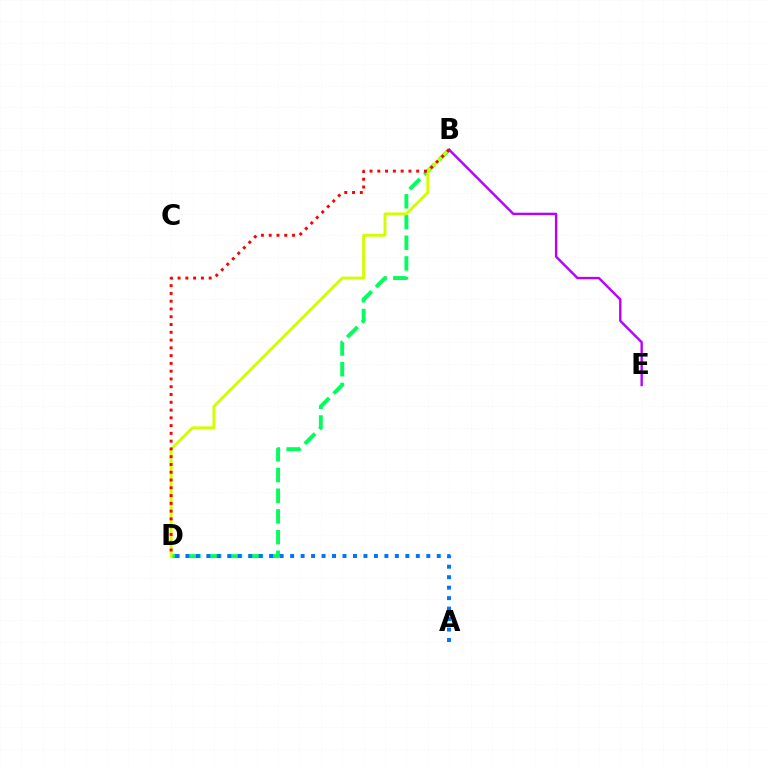{('B', 'D'): [{'color': '#00ff5c', 'line_style': 'dashed', 'thickness': 2.81}, {'color': '#d1ff00', 'line_style': 'solid', 'thickness': 2.09}, {'color': '#ff0000', 'line_style': 'dotted', 'thickness': 2.11}], ('A', 'D'): [{'color': '#0074ff', 'line_style': 'dotted', 'thickness': 2.85}], ('B', 'E'): [{'color': '#b900ff', 'line_style': 'solid', 'thickness': 1.72}]}